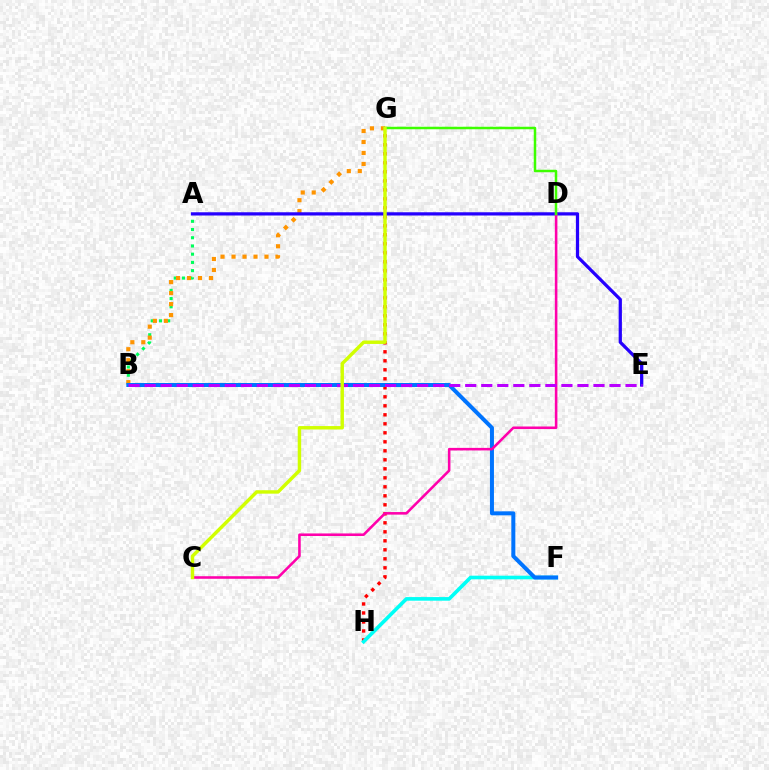{('A', 'B'): [{'color': '#00ff5c', 'line_style': 'dotted', 'thickness': 2.23}], ('G', 'H'): [{'color': '#ff0000', 'line_style': 'dotted', 'thickness': 2.45}], ('F', 'H'): [{'color': '#00fff6', 'line_style': 'solid', 'thickness': 2.61}], ('B', 'G'): [{'color': '#ff9400', 'line_style': 'dotted', 'thickness': 2.98}], ('A', 'E'): [{'color': '#2500ff', 'line_style': 'solid', 'thickness': 2.33}], ('B', 'F'): [{'color': '#0074ff', 'line_style': 'solid', 'thickness': 2.88}], ('C', 'D'): [{'color': '#ff00ac', 'line_style': 'solid', 'thickness': 1.85}], ('D', 'G'): [{'color': '#3dff00', 'line_style': 'solid', 'thickness': 1.8}], ('B', 'E'): [{'color': '#b900ff', 'line_style': 'dashed', 'thickness': 2.18}], ('C', 'G'): [{'color': '#d1ff00', 'line_style': 'solid', 'thickness': 2.47}]}